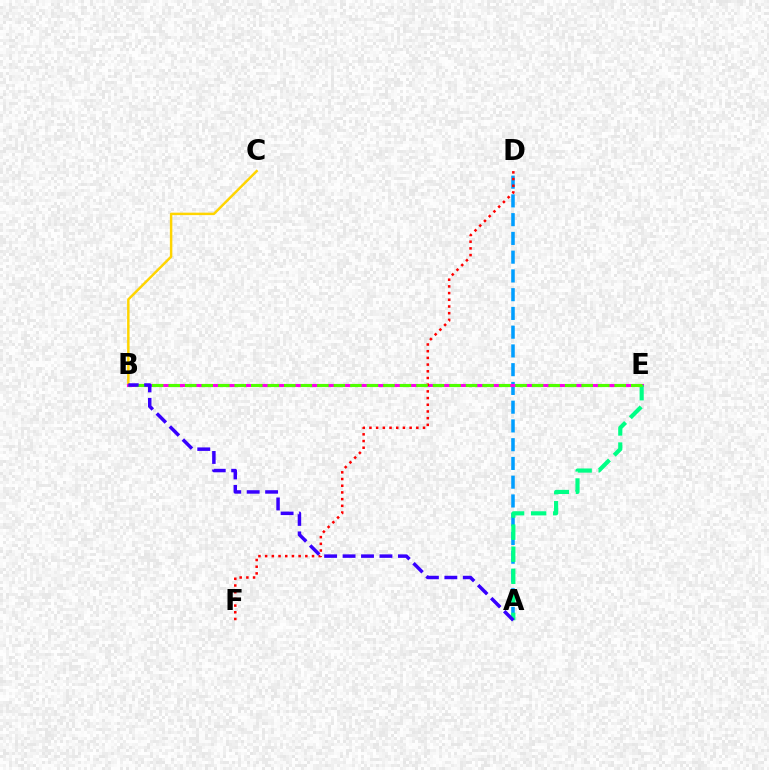{('A', 'D'): [{'color': '#009eff', 'line_style': 'dashed', 'thickness': 2.55}], ('B', 'C'): [{'color': '#ffd500', 'line_style': 'solid', 'thickness': 1.77}], ('B', 'E'): [{'color': '#ff00ed', 'line_style': 'solid', 'thickness': 2.19}, {'color': '#4fff00', 'line_style': 'dashed', 'thickness': 2.24}], ('D', 'F'): [{'color': '#ff0000', 'line_style': 'dotted', 'thickness': 1.82}], ('A', 'E'): [{'color': '#00ff86', 'line_style': 'dashed', 'thickness': 3.0}], ('A', 'B'): [{'color': '#3700ff', 'line_style': 'dashed', 'thickness': 2.51}]}